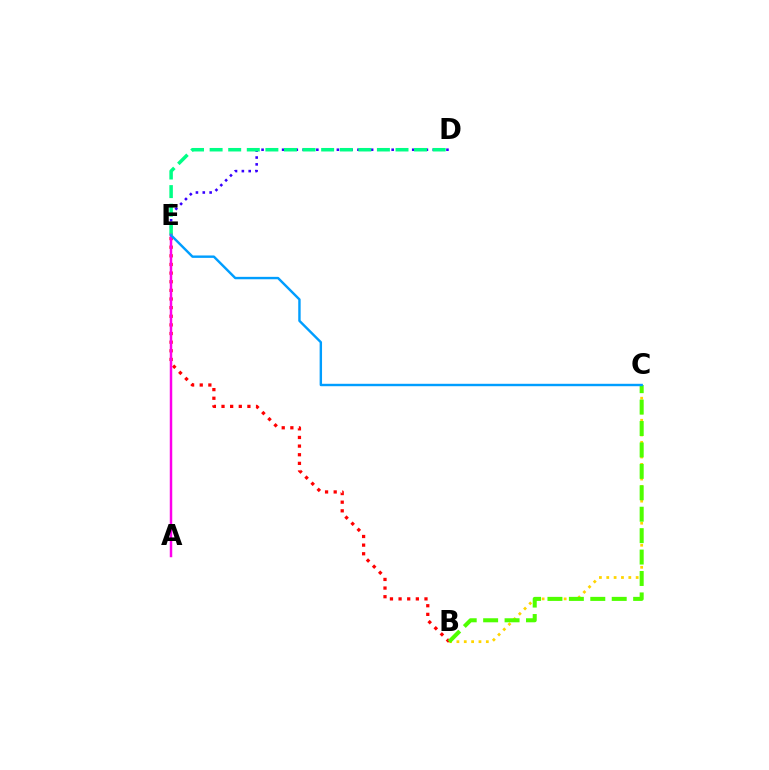{('B', 'E'): [{'color': '#ff0000', 'line_style': 'dotted', 'thickness': 2.35}], ('B', 'C'): [{'color': '#ffd500', 'line_style': 'dotted', 'thickness': 2.0}, {'color': '#4fff00', 'line_style': 'dashed', 'thickness': 2.91}], ('D', 'E'): [{'color': '#3700ff', 'line_style': 'dotted', 'thickness': 1.86}, {'color': '#00ff86', 'line_style': 'dashed', 'thickness': 2.53}], ('A', 'E'): [{'color': '#ff00ed', 'line_style': 'solid', 'thickness': 1.78}], ('C', 'E'): [{'color': '#009eff', 'line_style': 'solid', 'thickness': 1.74}]}